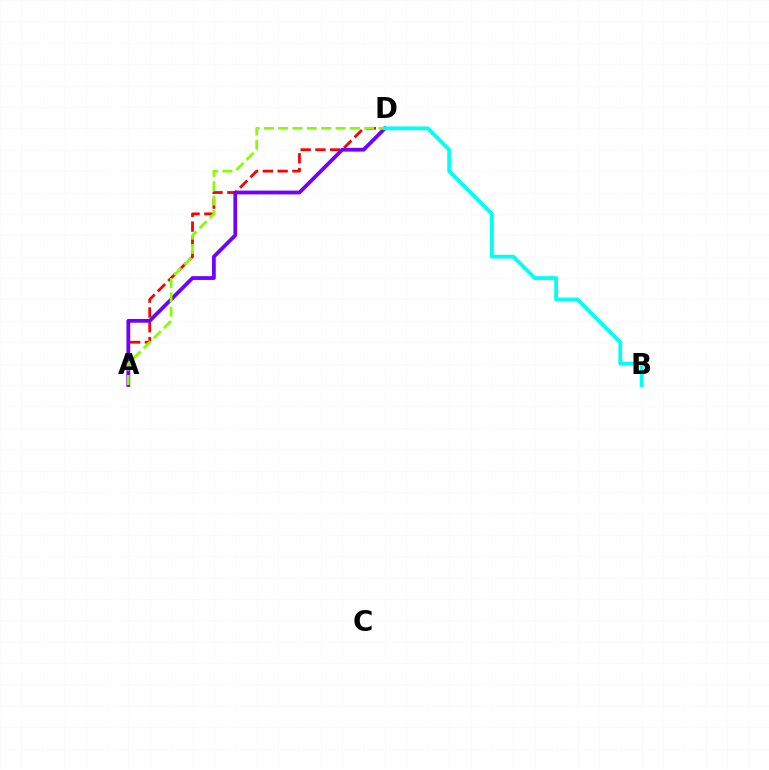{('A', 'D'): [{'color': '#ff0000', 'line_style': 'dashed', 'thickness': 2.01}, {'color': '#7200ff', 'line_style': 'solid', 'thickness': 2.72}, {'color': '#84ff00', 'line_style': 'dashed', 'thickness': 1.95}], ('B', 'D'): [{'color': '#00fff6', 'line_style': 'solid', 'thickness': 2.75}]}